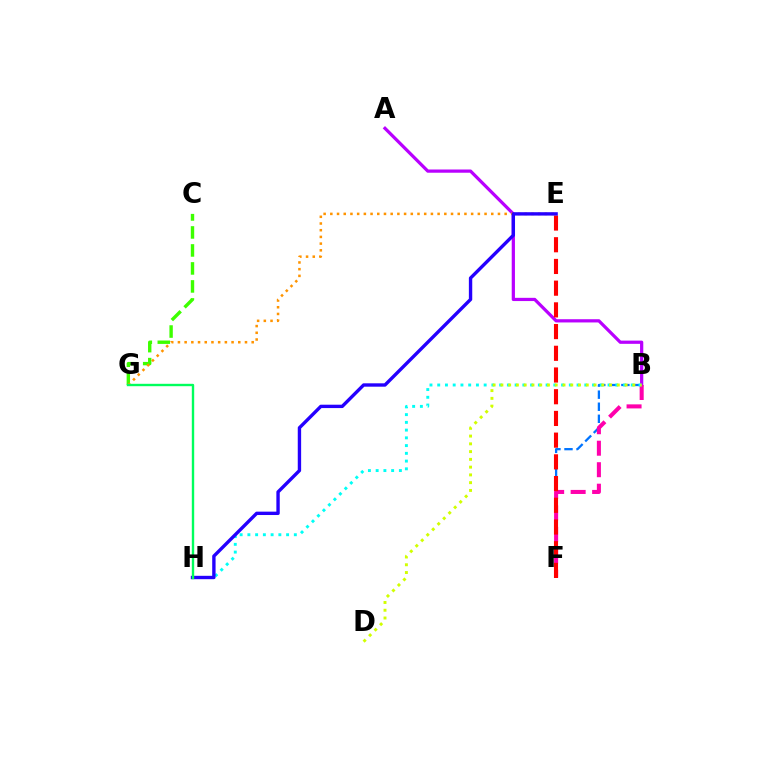{('A', 'B'): [{'color': '#b900ff', 'line_style': 'solid', 'thickness': 2.32}], ('B', 'F'): [{'color': '#0074ff', 'line_style': 'dashed', 'thickness': 1.64}, {'color': '#ff00ac', 'line_style': 'dashed', 'thickness': 2.92}], ('C', 'G'): [{'color': '#3dff00', 'line_style': 'dashed', 'thickness': 2.44}], ('E', 'G'): [{'color': '#ff9400', 'line_style': 'dotted', 'thickness': 1.82}], ('E', 'F'): [{'color': '#ff0000', 'line_style': 'dashed', 'thickness': 2.95}], ('B', 'H'): [{'color': '#00fff6', 'line_style': 'dotted', 'thickness': 2.1}], ('E', 'H'): [{'color': '#2500ff', 'line_style': 'solid', 'thickness': 2.43}], ('G', 'H'): [{'color': '#00ff5c', 'line_style': 'solid', 'thickness': 1.72}], ('B', 'D'): [{'color': '#d1ff00', 'line_style': 'dotted', 'thickness': 2.11}]}